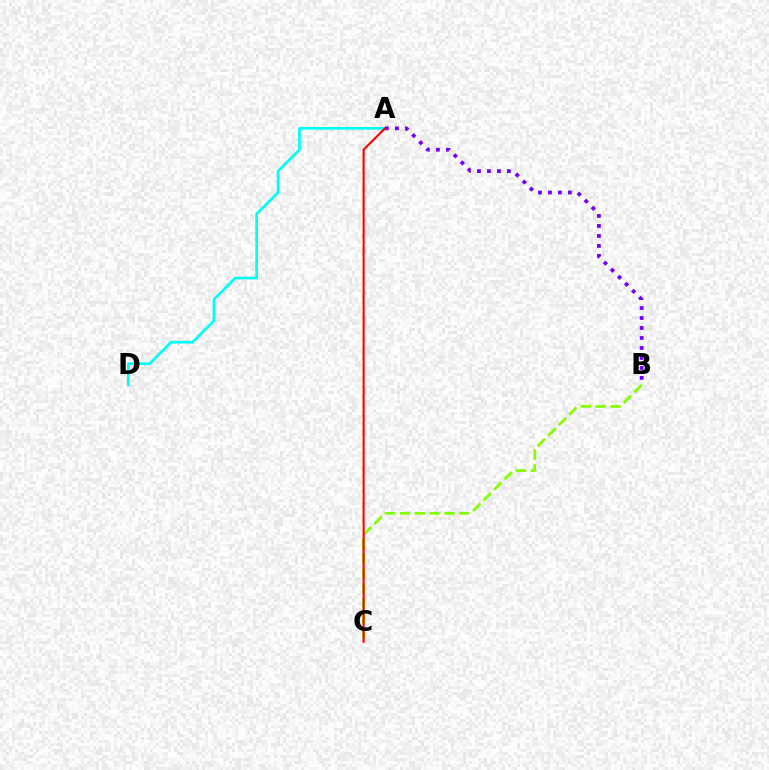{('B', 'C'): [{'color': '#84ff00', 'line_style': 'dashed', 'thickness': 2.02}], ('A', 'D'): [{'color': '#00fff6', 'line_style': 'solid', 'thickness': 1.94}], ('A', 'C'): [{'color': '#ff0000', 'line_style': 'solid', 'thickness': 1.52}], ('A', 'B'): [{'color': '#7200ff', 'line_style': 'dotted', 'thickness': 2.71}]}